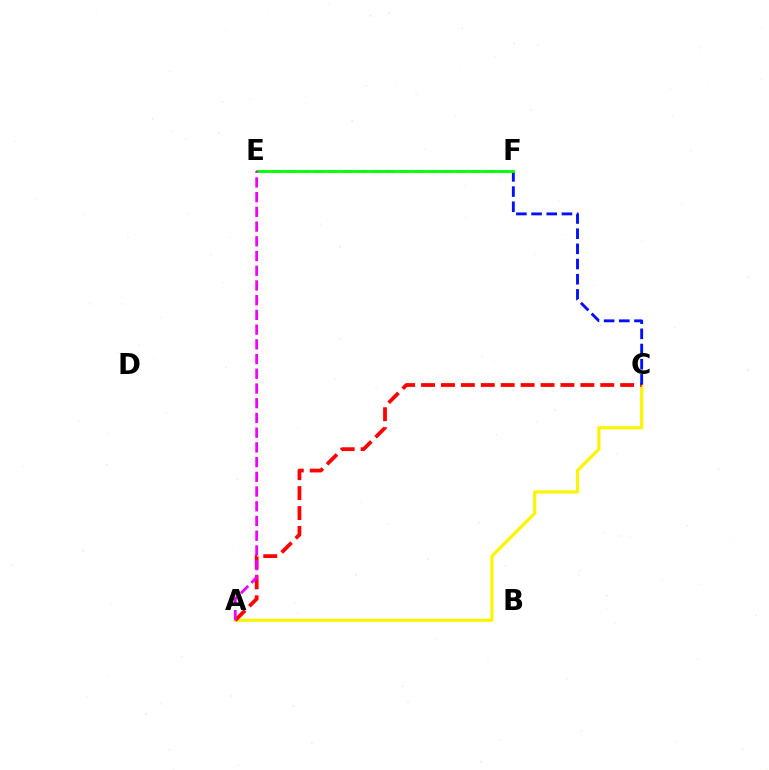{('E', 'F'): [{'color': '#00fff6', 'line_style': 'dashed', 'thickness': 1.93}, {'color': '#08ff00', 'line_style': 'solid', 'thickness': 2.04}], ('A', 'C'): [{'color': '#fcf500', 'line_style': 'solid', 'thickness': 2.29}, {'color': '#ff0000', 'line_style': 'dashed', 'thickness': 2.71}], ('C', 'F'): [{'color': '#0010ff', 'line_style': 'dashed', 'thickness': 2.06}], ('A', 'E'): [{'color': '#ee00ff', 'line_style': 'dashed', 'thickness': 2.0}]}